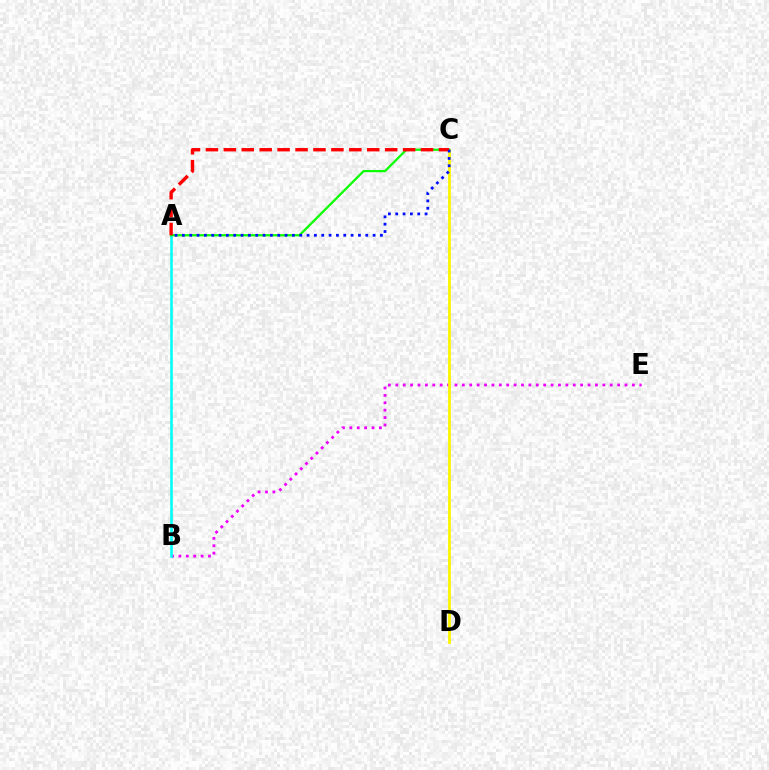{('B', 'E'): [{'color': '#ee00ff', 'line_style': 'dotted', 'thickness': 2.01}], ('C', 'D'): [{'color': '#fcf500', 'line_style': 'solid', 'thickness': 2.01}], ('A', 'B'): [{'color': '#00fff6', 'line_style': 'solid', 'thickness': 1.88}], ('A', 'C'): [{'color': '#08ff00', 'line_style': 'solid', 'thickness': 1.61}, {'color': '#ff0000', 'line_style': 'dashed', 'thickness': 2.44}, {'color': '#0010ff', 'line_style': 'dotted', 'thickness': 1.99}]}